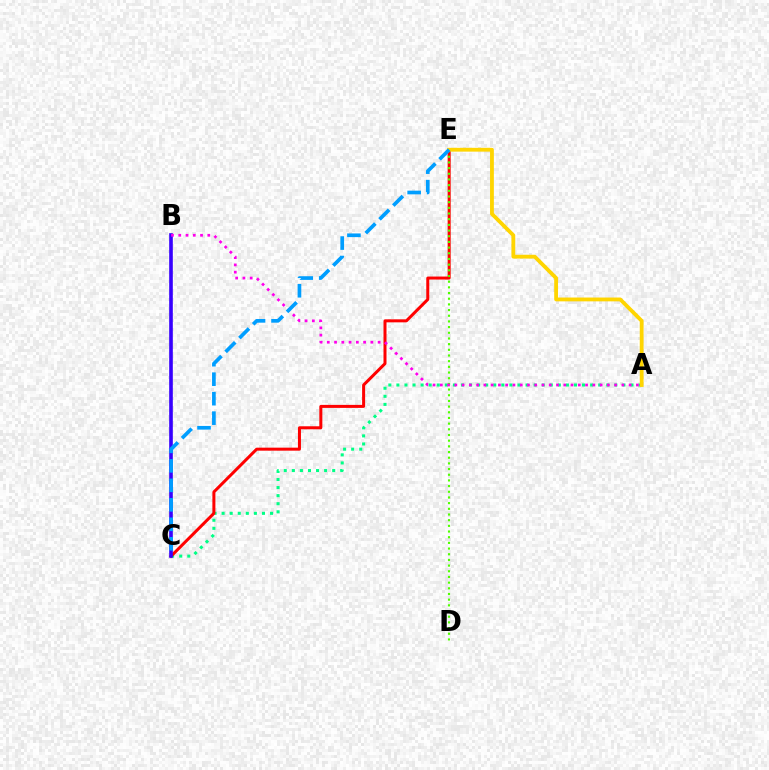{('A', 'C'): [{'color': '#00ff86', 'line_style': 'dotted', 'thickness': 2.19}], ('C', 'E'): [{'color': '#ff0000', 'line_style': 'solid', 'thickness': 2.17}, {'color': '#009eff', 'line_style': 'dashed', 'thickness': 2.65}], ('D', 'E'): [{'color': '#4fff00', 'line_style': 'dotted', 'thickness': 1.54}], ('B', 'C'): [{'color': '#3700ff', 'line_style': 'solid', 'thickness': 2.62}], ('A', 'E'): [{'color': '#ffd500', 'line_style': 'solid', 'thickness': 2.75}], ('A', 'B'): [{'color': '#ff00ed', 'line_style': 'dotted', 'thickness': 1.97}]}